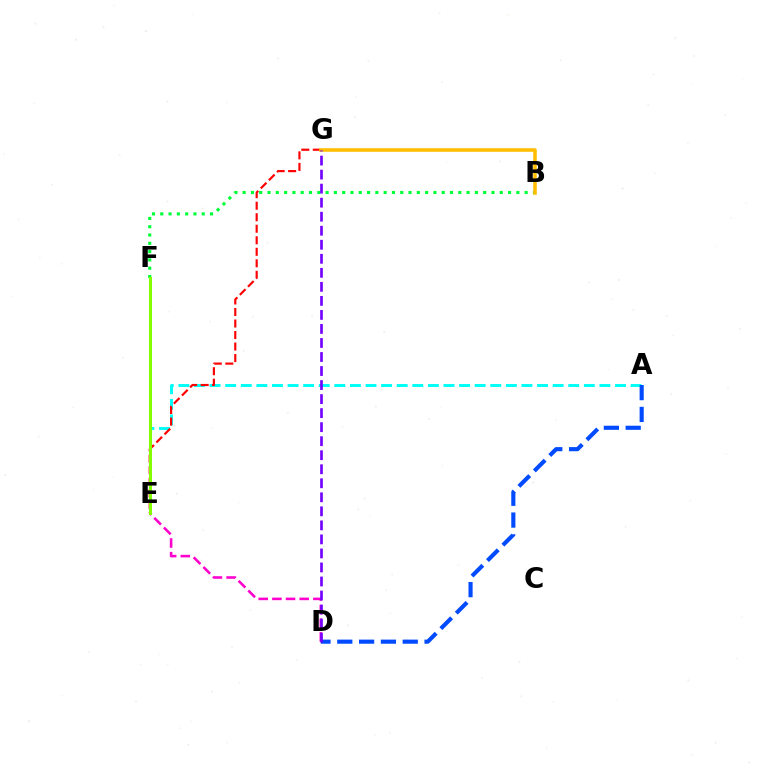{('A', 'E'): [{'color': '#00fff6', 'line_style': 'dashed', 'thickness': 2.12}], ('B', 'F'): [{'color': '#00ff39', 'line_style': 'dotted', 'thickness': 2.25}], ('E', 'G'): [{'color': '#ff0000', 'line_style': 'dashed', 'thickness': 1.56}], ('D', 'E'): [{'color': '#ff00cf', 'line_style': 'dashed', 'thickness': 1.86}], ('B', 'G'): [{'color': '#ffbd00', 'line_style': 'solid', 'thickness': 2.56}], ('A', 'D'): [{'color': '#004bff', 'line_style': 'dashed', 'thickness': 2.96}], ('E', 'F'): [{'color': '#84ff00', 'line_style': 'solid', 'thickness': 2.19}], ('D', 'G'): [{'color': '#7200ff', 'line_style': 'dashed', 'thickness': 1.91}]}